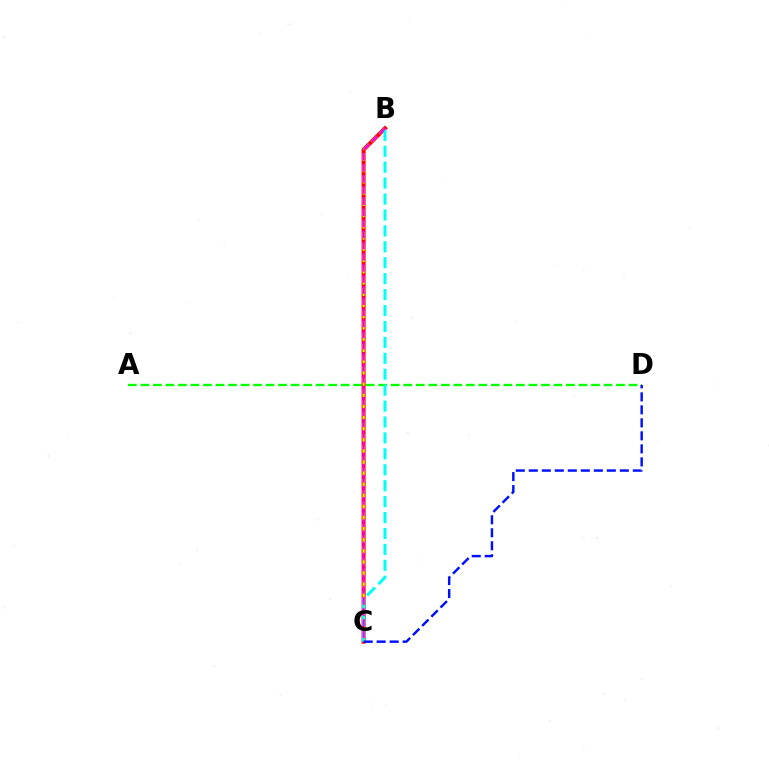{('A', 'D'): [{'color': '#08ff00', 'line_style': 'dashed', 'thickness': 1.7}], ('B', 'C'): [{'color': '#ff0000', 'line_style': 'solid', 'thickness': 2.89}, {'color': '#fcf500', 'line_style': 'dashed', 'thickness': 1.53}, {'color': '#00fff6', 'line_style': 'dashed', 'thickness': 2.16}, {'color': '#ee00ff', 'line_style': 'dashed', 'thickness': 1.51}], ('C', 'D'): [{'color': '#0010ff', 'line_style': 'dashed', 'thickness': 1.77}]}